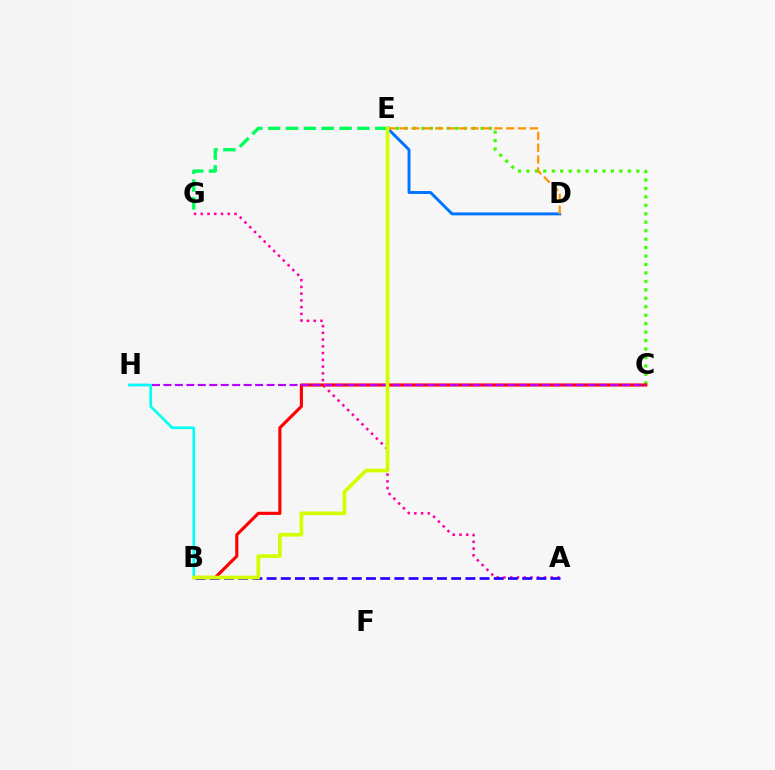{('C', 'E'): [{'color': '#3dff00', 'line_style': 'dotted', 'thickness': 2.3}], ('A', 'G'): [{'color': '#ff00ac', 'line_style': 'dotted', 'thickness': 1.83}], ('D', 'E'): [{'color': '#0074ff', 'line_style': 'solid', 'thickness': 2.11}, {'color': '#ff9400', 'line_style': 'dashed', 'thickness': 1.61}], ('B', 'C'): [{'color': '#ff0000', 'line_style': 'solid', 'thickness': 2.25}], ('C', 'H'): [{'color': '#b900ff', 'line_style': 'dashed', 'thickness': 1.56}], ('A', 'B'): [{'color': '#2500ff', 'line_style': 'dashed', 'thickness': 1.93}], ('E', 'G'): [{'color': '#00ff5c', 'line_style': 'dashed', 'thickness': 2.43}], ('B', 'H'): [{'color': '#00fff6', 'line_style': 'solid', 'thickness': 1.9}], ('B', 'E'): [{'color': '#d1ff00', 'line_style': 'solid', 'thickness': 2.64}]}